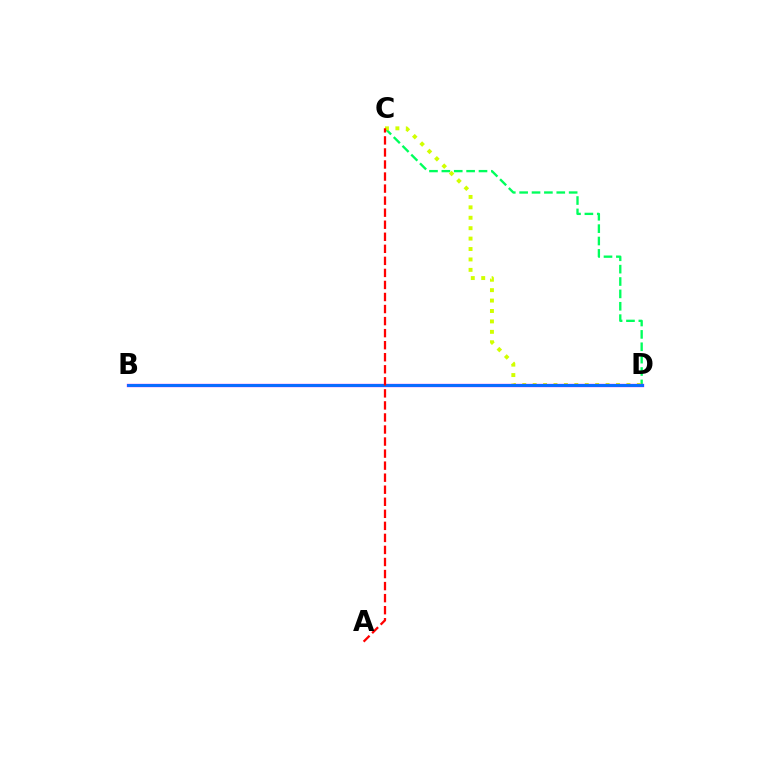{('C', 'D'): [{'color': '#00ff5c', 'line_style': 'dashed', 'thickness': 1.68}, {'color': '#d1ff00', 'line_style': 'dotted', 'thickness': 2.83}], ('B', 'D'): [{'color': '#b900ff', 'line_style': 'solid', 'thickness': 2.38}, {'color': '#0074ff', 'line_style': 'solid', 'thickness': 2.0}], ('A', 'C'): [{'color': '#ff0000', 'line_style': 'dashed', 'thickness': 1.64}]}